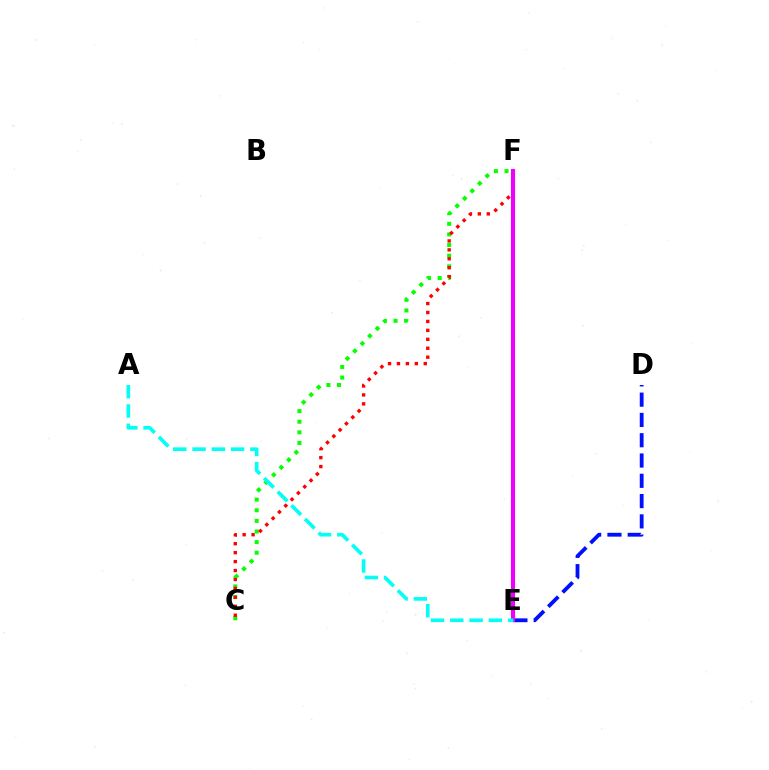{('C', 'F'): [{'color': '#08ff00', 'line_style': 'dotted', 'thickness': 2.89}, {'color': '#ff0000', 'line_style': 'dotted', 'thickness': 2.43}], ('D', 'E'): [{'color': '#0010ff', 'line_style': 'dashed', 'thickness': 2.76}], ('E', 'F'): [{'color': '#fcf500', 'line_style': 'dashed', 'thickness': 2.19}, {'color': '#ee00ff', 'line_style': 'solid', 'thickness': 2.95}], ('A', 'E'): [{'color': '#00fff6', 'line_style': 'dashed', 'thickness': 2.62}]}